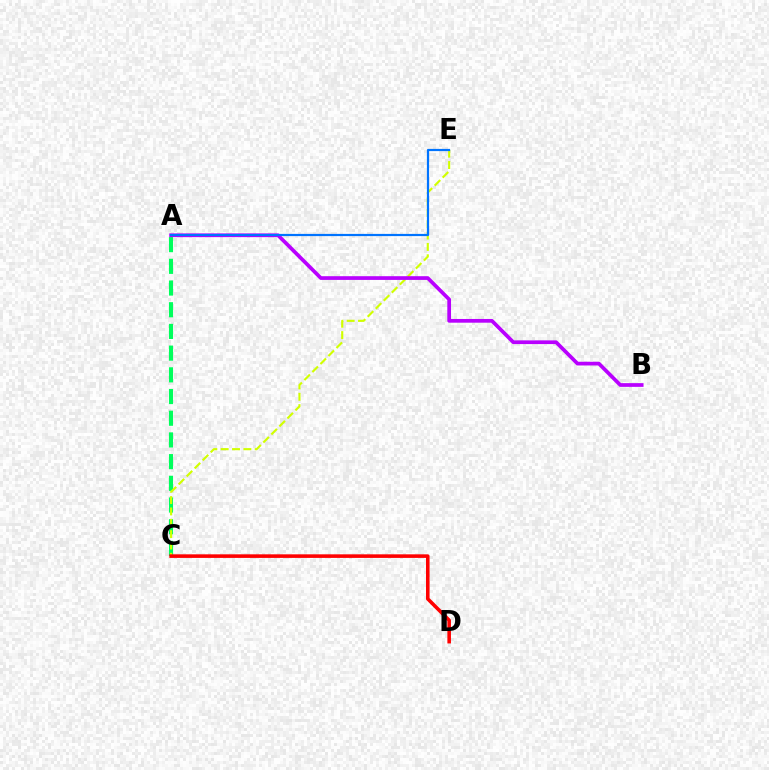{('A', 'C'): [{'color': '#00ff5c', 'line_style': 'dashed', 'thickness': 2.95}], ('C', 'E'): [{'color': '#d1ff00', 'line_style': 'dashed', 'thickness': 1.54}], ('A', 'B'): [{'color': '#b900ff', 'line_style': 'solid', 'thickness': 2.68}], ('A', 'E'): [{'color': '#0074ff', 'line_style': 'solid', 'thickness': 1.59}], ('C', 'D'): [{'color': '#ff0000', 'line_style': 'solid', 'thickness': 2.57}]}